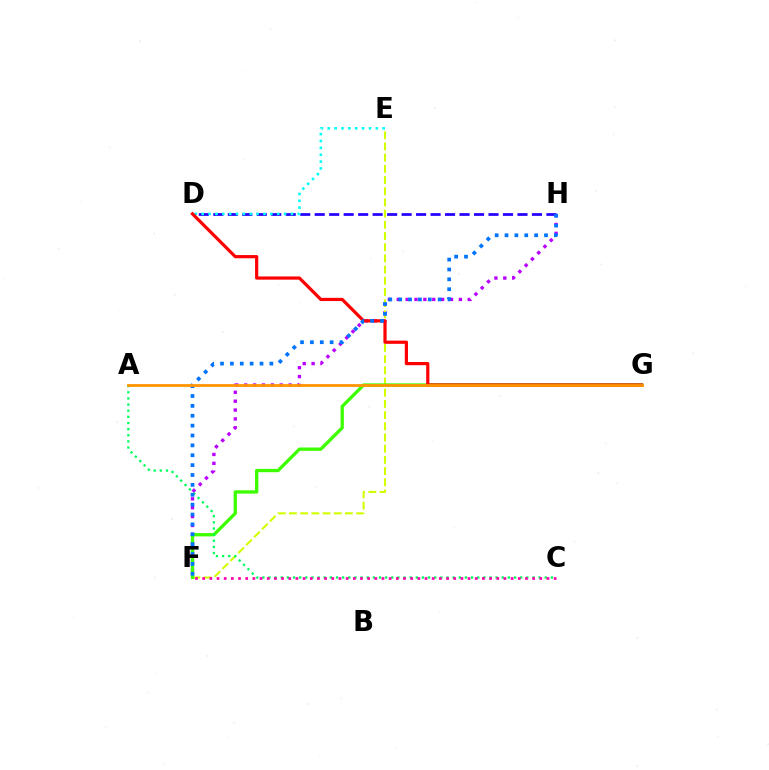{('D', 'H'): [{'color': '#2500ff', 'line_style': 'dashed', 'thickness': 1.97}], ('F', 'H'): [{'color': '#b900ff', 'line_style': 'dotted', 'thickness': 2.41}, {'color': '#0074ff', 'line_style': 'dotted', 'thickness': 2.68}], ('D', 'E'): [{'color': '#00fff6', 'line_style': 'dotted', 'thickness': 1.87}], ('E', 'F'): [{'color': '#d1ff00', 'line_style': 'dashed', 'thickness': 1.52}], ('F', 'G'): [{'color': '#3dff00', 'line_style': 'solid', 'thickness': 2.38}], ('D', 'G'): [{'color': '#ff0000', 'line_style': 'solid', 'thickness': 2.31}], ('A', 'C'): [{'color': '#00ff5c', 'line_style': 'dotted', 'thickness': 1.67}], ('A', 'G'): [{'color': '#ff9400', 'line_style': 'solid', 'thickness': 2.0}], ('C', 'F'): [{'color': '#ff00ac', 'line_style': 'dotted', 'thickness': 1.95}]}